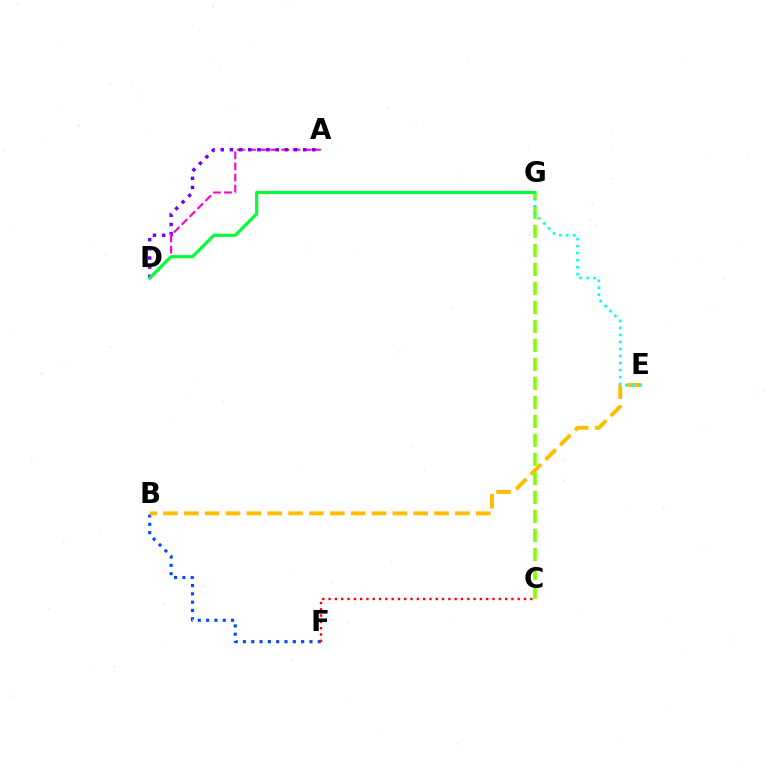{('B', 'F'): [{'color': '#004bff', 'line_style': 'dotted', 'thickness': 2.26}], ('B', 'E'): [{'color': '#ffbd00', 'line_style': 'dashed', 'thickness': 2.83}], ('A', 'D'): [{'color': '#ff00cf', 'line_style': 'dashed', 'thickness': 1.51}, {'color': '#7200ff', 'line_style': 'dotted', 'thickness': 2.49}], ('C', 'G'): [{'color': '#84ff00', 'line_style': 'dashed', 'thickness': 2.58}], ('E', 'G'): [{'color': '#00fff6', 'line_style': 'dotted', 'thickness': 1.9}], ('D', 'G'): [{'color': '#00ff39', 'line_style': 'solid', 'thickness': 2.27}], ('C', 'F'): [{'color': '#ff0000', 'line_style': 'dotted', 'thickness': 1.71}]}